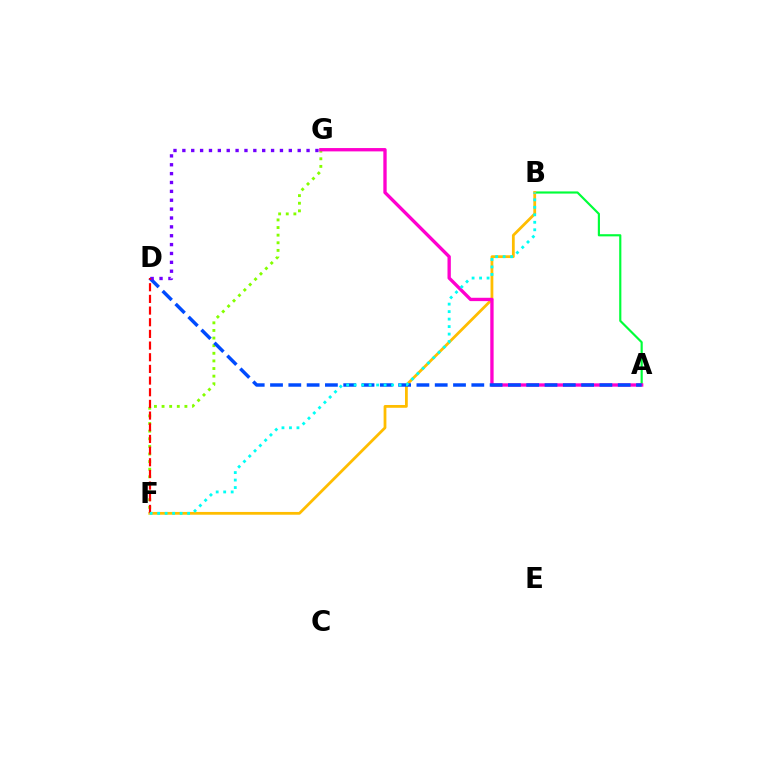{('F', 'G'): [{'color': '#84ff00', 'line_style': 'dotted', 'thickness': 2.07}], ('A', 'B'): [{'color': '#00ff39', 'line_style': 'solid', 'thickness': 1.56}], ('B', 'F'): [{'color': '#ffbd00', 'line_style': 'solid', 'thickness': 2.0}, {'color': '#00fff6', 'line_style': 'dotted', 'thickness': 2.04}], ('A', 'G'): [{'color': '#ff00cf', 'line_style': 'solid', 'thickness': 2.4}], ('A', 'D'): [{'color': '#004bff', 'line_style': 'dashed', 'thickness': 2.49}], ('D', 'G'): [{'color': '#7200ff', 'line_style': 'dotted', 'thickness': 2.41}], ('D', 'F'): [{'color': '#ff0000', 'line_style': 'dashed', 'thickness': 1.59}]}